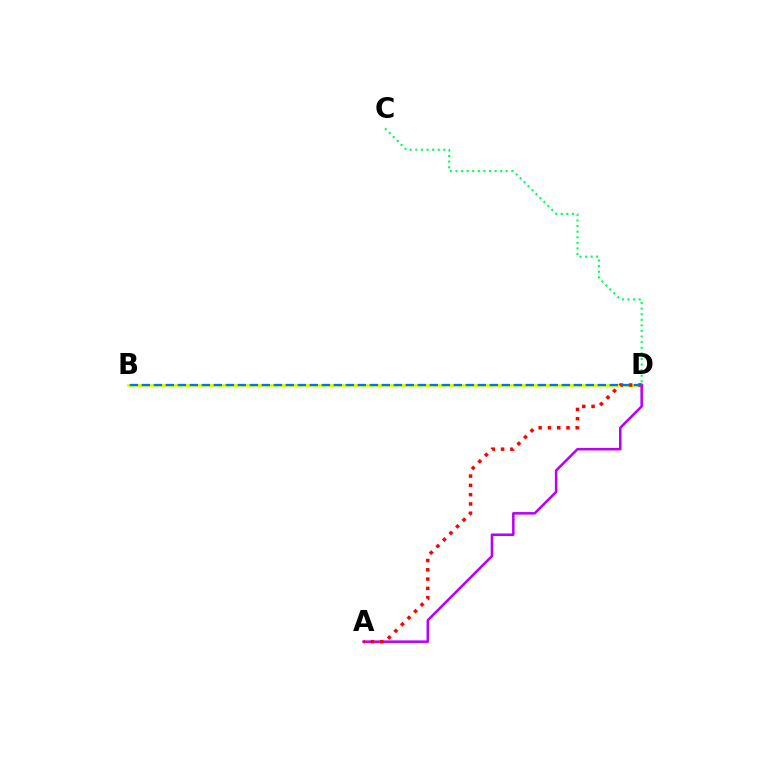{('B', 'D'): [{'color': '#d1ff00', 'line_style': 'solid', 'thickness': 1.98}, {'color': '#0074ff', 'line_style': 'dashed', 'thickness': 1.63}], ('A', 'D'): [{'color': '#b900ff', 'line_style': 'solid', 'thickness': 1.83}, {'color': '#ff0000', 'line_style': 'dotted', 'thickness': 2.52}], ('C', 'D'): [{'color': '#00ff5c', 'line_style': 'dotted', 'thickness': 1.52}]}